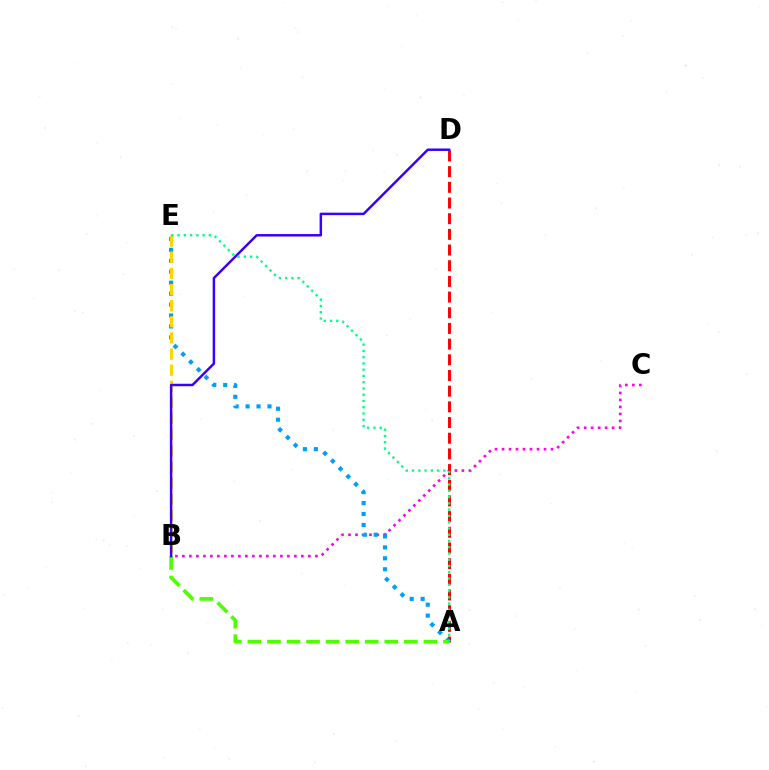{('B', 'C'): [{'color': '#ff00ed', 'line_style': 'dotted', 'thickness': 1.9}], ('A', 'D'): [{'color': '#ff0000', 'line_style': 'dashed', 'thickness': 2.13}], ('A', 'E'): [{'color': '#009eff', 'line_style': 'dotted', 'thickness': 2.97}, {'color': '#00ff86', 'line_style': 'dotted', 'thickness': 1.7}], ('A', 'B'): [{'color': '#4fff00', 'line_style': 'dashed', 'thickness': 2.66}], ('B', 'E'): [{'color': '#ffd500', 'line_style': 'dashed', 'thickness': 2.19}], ('B', 'D'): [{'color': '#3700ff', 'line_style': 'solid', 'thickness': 1.78}]}